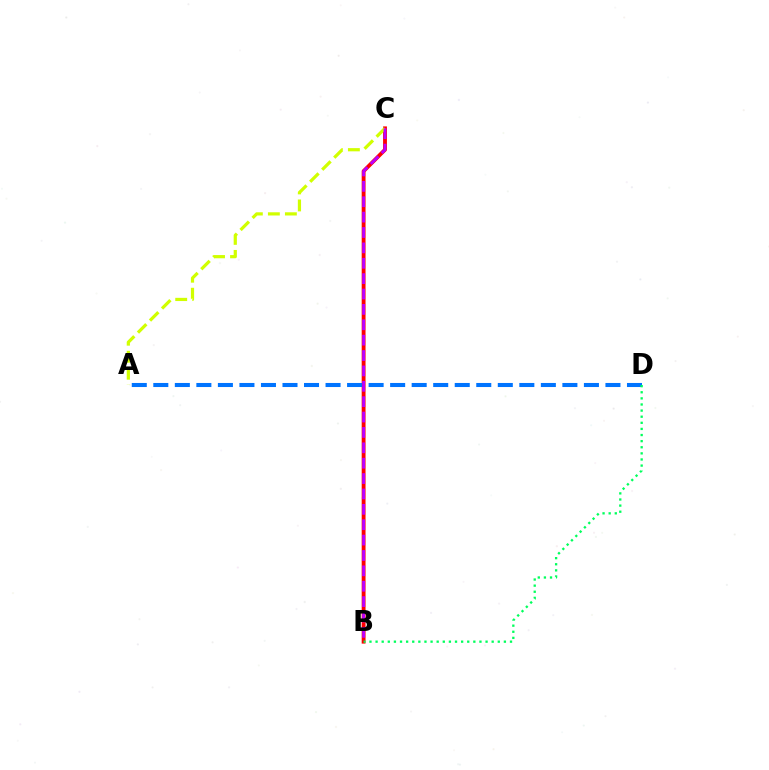{('B', 'C'): [{'color': '#ff0000', 'line_style': 'solid', 'thickness': 2.77}, {'color': '#b900ff', 'line_style': 'dashed', 'thickness': 2.09}], ('A', 'D'): [{'color': '#0074ff', 'line_style': 'dashed', 'thickness': 2.92}], ('A', 'C'): [{'color': '#d1ff00', 'line_style': 'dashed', 'thickness': 2.31}], ('B', 'D'): [{'color': '#00ff5c', 'line_style': 'dotted', 'thickness': 1.66}]}